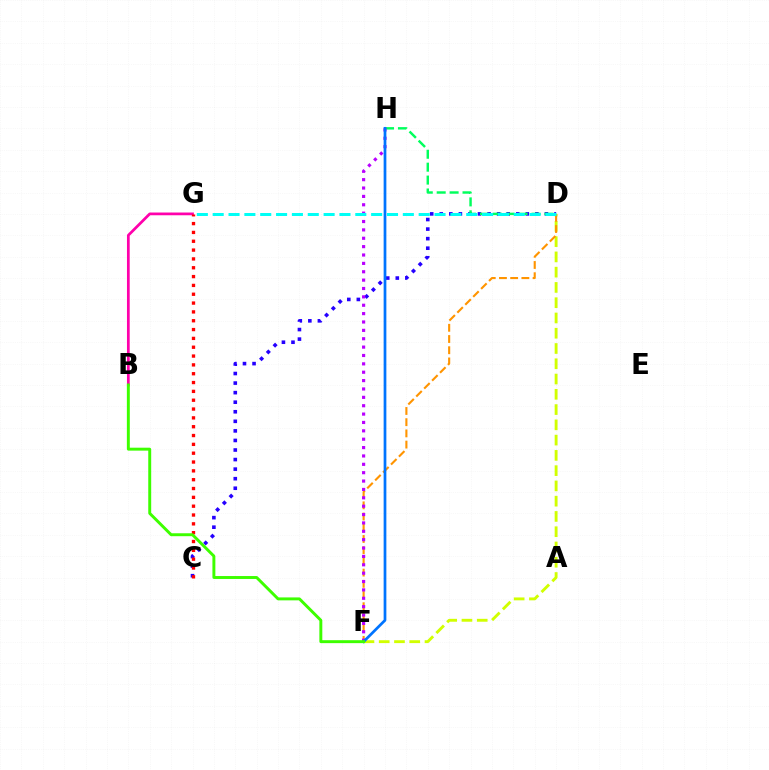{('B', 'G'): [{'color': '#ff00ac', 'line_style': 'solid', 'thickness': 1.97}], ('C', 'D'): [{'color': '#2500ff', 'line_style': 'dotted', 'thickness': 2.6}], ('D', 'F'): [{'color': '#d1ff00', 'line_style': 'dashed', 'thickness': 2.07}, {'color': '#ff9400', 'line_style': 'dashed', 'thickness': 1.52}], ('D', 'H'): [{'color': '#00ff5c', 'line_style': 'dashed', 'thickness': 1.75}], ('F', 'H'): [{'color': '#b900ff', 'line_style': 'dotted', 'thickness': 2.27}, {'color': '#0074ff', 'line_style': 'solid', 'thickness': 1.96}], ('D', 'G'): [{'color': '#00fff6', 'line_style': 'dashed', 'thickness': 2.15}], ('C', 'G'): [{'color': '#ff0000', 'line_style': 'dotted', 'thickness': 2.4}], ('B', 'F'): [{'color': '#3dff00', 'line_style': 'solid', 'thickness': 2.12}]}